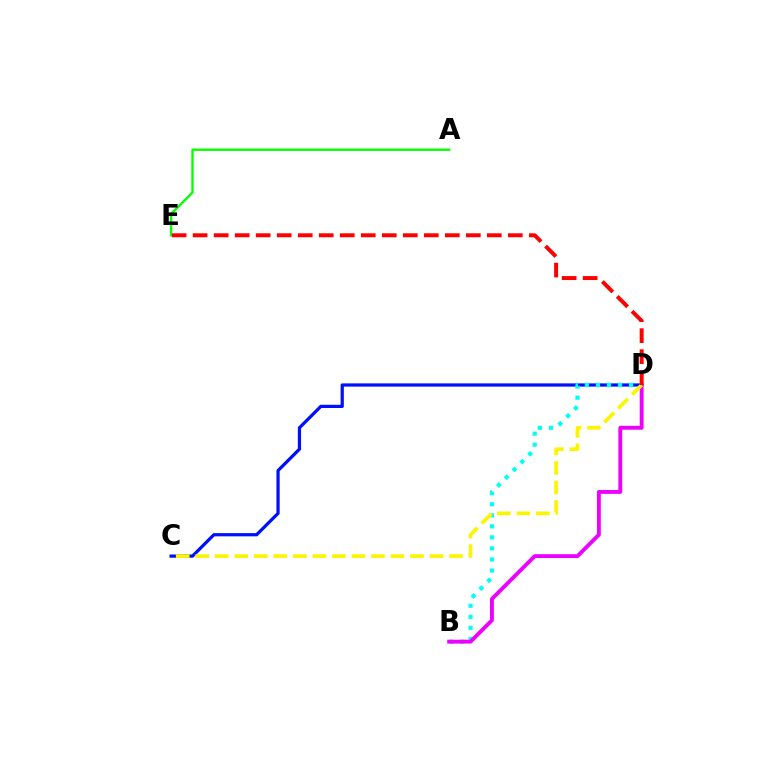{('C', 'D'): [{'color': '#0010ff', 'line_style': 'solid', 'thickness': 2.33}, {'color': '#fcf500', 'line_style': 'dashed', 'thickness': 2.65}], ('B', 'D'): [{'color': '#00fff6', 'line_style': 'dotted', 'thickness': 3.0}, {'color': '#ee00ff', 'line_style': 'solid', 'thickness': 2.78}], ('A', 'E'): [{'color': '#08ff00', 'line_style': 'solid', 'thickness': 1.72}], ('D', 'E'): [{'color': '#ff0000', 'line_style': 'dashed', 'thickness': 2.85}]}